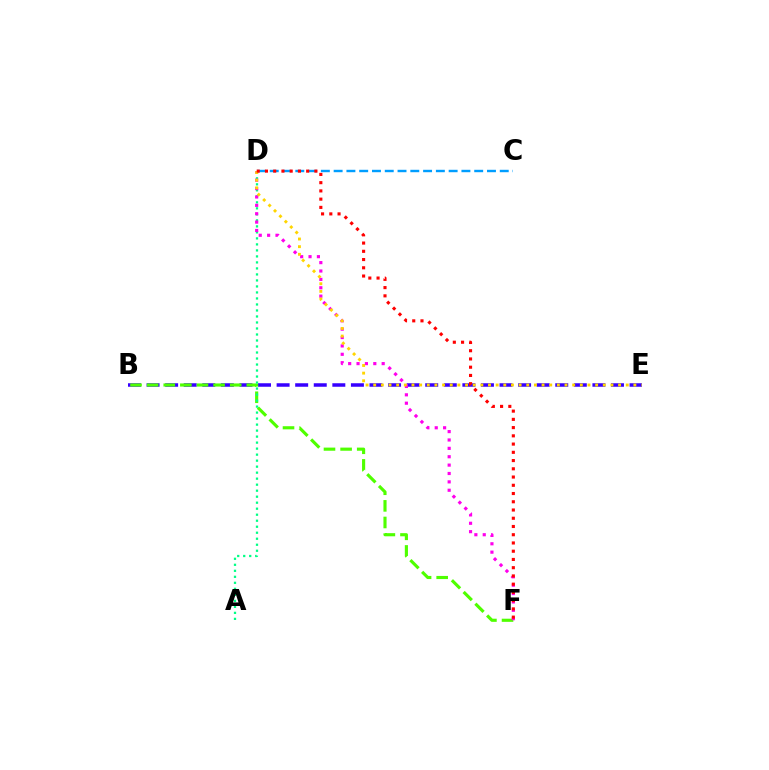{('B', 'E'): [{'color': '#3700ff', 'line_style': 'dashed', 'thickness': 2.52}], ('C', 'D'): [{'color': '#009eff', 'line_style': 'dashed', 'thickness': 1.74}], ('B', 'F'): [{'color': '#4fff00', 'line_style': 'dashed', 'thickness': 2.26}], ('A', 'D'): [{'color': '#00ff86', 'line_style': 'dotted', 'thickness': 1.63}], ('D', 'F'): [{'color': '#ff00ed', 'line_style': 'dotted', 'thickness': 2.28}, {'color': '#ff0000', 'line_style': 'dotted', 'thickness': 2.24}], ('D', 'E'): [{'color': '#ffd500', 'line_style': 'dotted', 'thickness': 2.08}]}